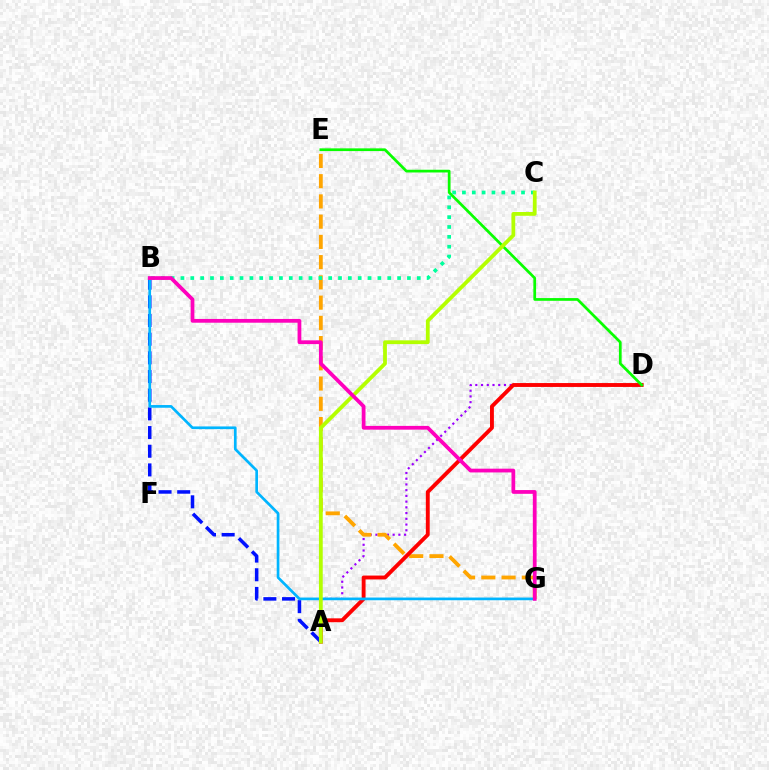{('A', 'D'): [{'color': '#9b00ff', 'line_style': 'dotted', 'thickness': 1.56}, {'color': '#ff0000', 'line_style': 'solid', 'thickness': 2.79}], ('E', 'G'): [{'color': '#ffa500', 'line_style': 'dashed', 'thickness': 2.75}], ('A', 'B'): [{'color': '#0010ff', 'line_style': 'dashed', 'thickness': 2.54}], ('D', 'E'): [{'color': '#08ff00', 'line_style': 'solid', 'thickness': 1.97}], ('B', 'G'): [{'color': '#00b5ff', 'line_style': 'solid', 'thickness': 1.94}, {'color': '#ff00bd', 'line_style': 'solid', 'thickness': 2.71}], ('B', 'C'): [{'color': '#00ff9d', 'line_style': 'dotted', 'thickness': 2.68}], ('A', 'C'): [{'color': '#b3ff00', 'line_style': 'solid', 'thickness': 2.73}]}